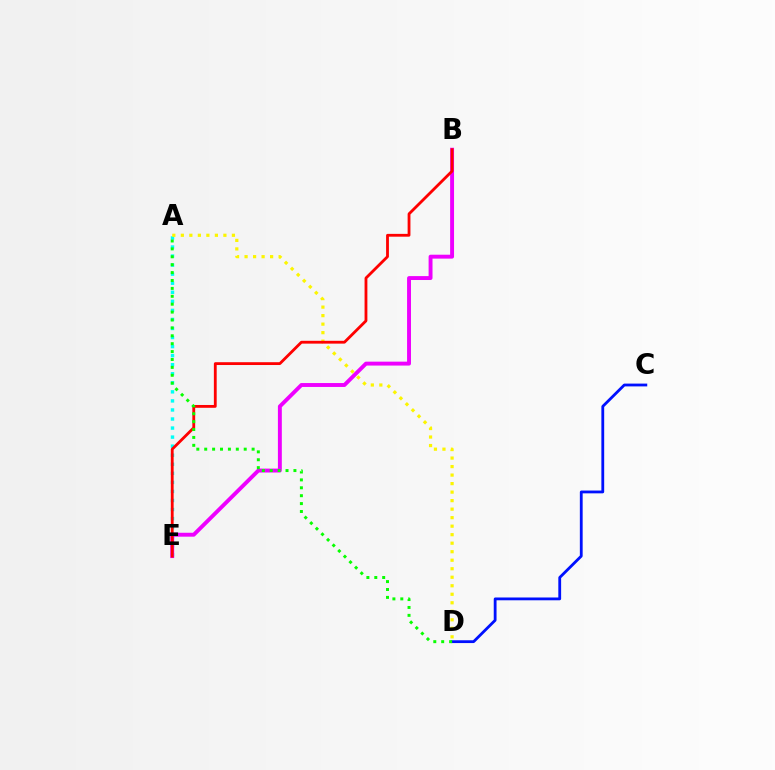{('A', 'E'): [{'color': '#00fff6', 'line_style': 'dotted', 'thickness': 2.46}], ('B', 'E'): [{'color': '#ee00ff', 'line_style': 'solid', 'thickness': 2.82}, {'color': '#ff0000', 'line_style': 'solid', 'thickness': 2.03}], ('A', 'D'): [{'color': '#fcf500', 'line_style': 'dotted', 'thickness': 2.31}, {'color': '#08ff00', 'line_style': 'dotted', 'thickness': 2.15}], ('C', 'D'): [{'color': '#0010ff', 'line_style': 'solid', 'thickness': 2.02}]}